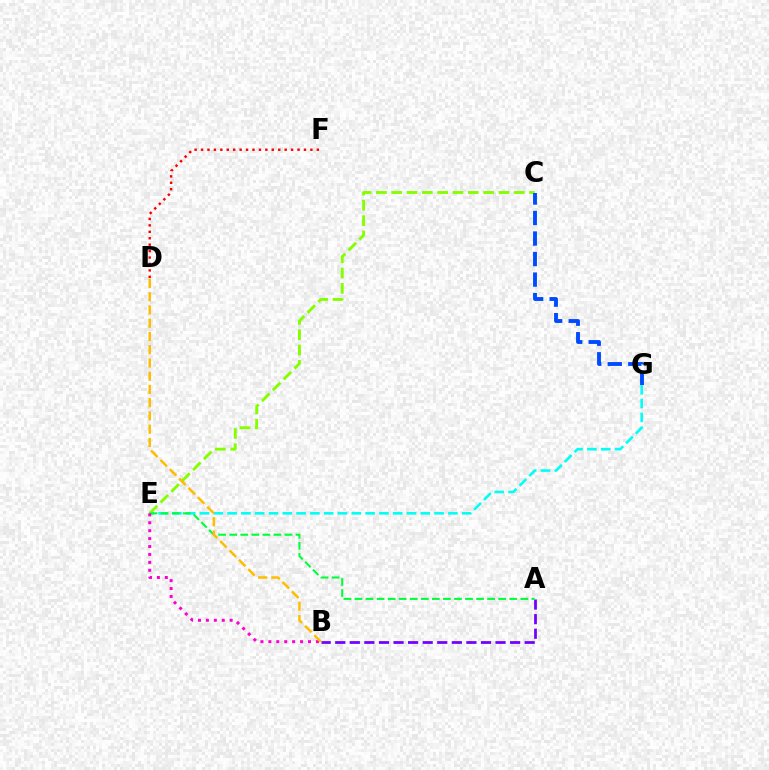{('D', 'F'): [{'color': '#ff0000', 'line_style': 'dotted', 'thickness': 1.75}], ('A', 'B'): [{'color': '#7200ff', 'line_style': 'dashed', 'thickness': 1.98}], ('E', 'G'): [{'color': '#00fff6', 'line_style': 'dashed', 'thickness': 1.87}], ('C', 'E'): [{'color': '#84ff00', 'line_style': 'dashed', 'thickness': 2.08}], ('A', 'E'): [{'color': '#00ff39', 'line_style': 'dashed', 'thickness': 1.5}], ('B', 'E'): [{'color': '#ff00cf', 'line_style': 'dotted', 'thickness': 2.15}], ('B', 'D'): [{'color': '#ffbd00', 'line_style': 'dashed', 'thickness': 1.8}], ('C', 'G'): [{'color': '#004bff', 'line_style': 'dashed', 'thickness': 2.79}]}